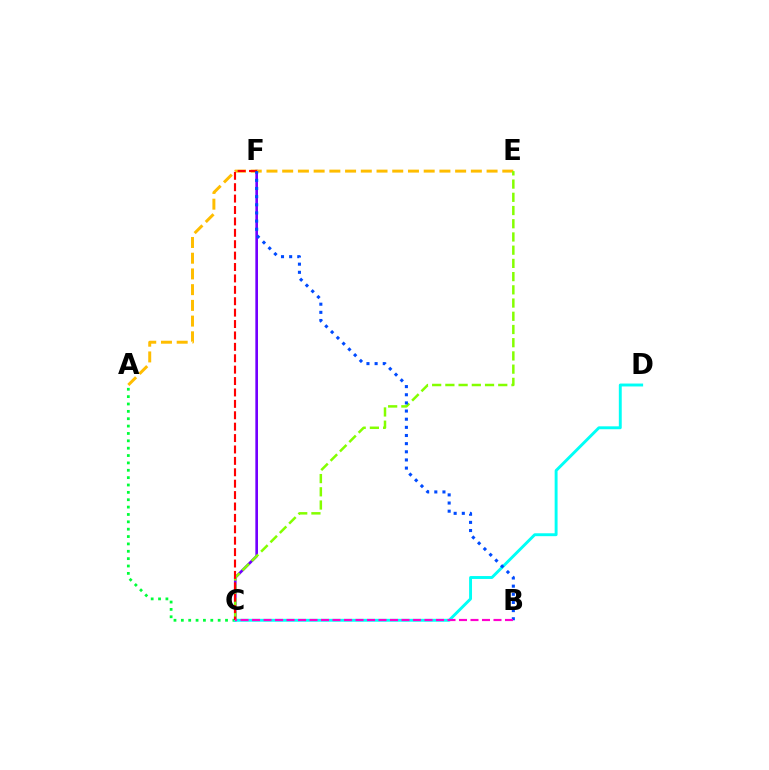{('C', 'F'): [{'color': '#7200ff', 'line_style': 'solid', 'thickness': 1.9}, {'color': '#ff0000', 'line_style': 'dashed', 'thickness': 1.55}], ('A', 'C'): [{'color': '#00ff39', 'line_style': 'dotted', 'thickness': 2.0}], ('C', 'D'): [{'color': '#00fff6', 'line_style': 'solid', 'thickness': 2.1}], ('A', 'E'): [{'color': '#ffbd00', 'line_style': 'dashed', 'thickness': 2.14}], ('C', 'E'): [{'color': '#84ff00', 'line_style': 'dashed', 'thickness': 1.8}], ('B', 'F'): [{'color': '#004bff', 'line_style': 'dotted', 'thickness': 2.21}], ('B', 'C'): [{'color': '#ff00cf', 'line_style': 'dashed', 'thickness': 1.56}]}